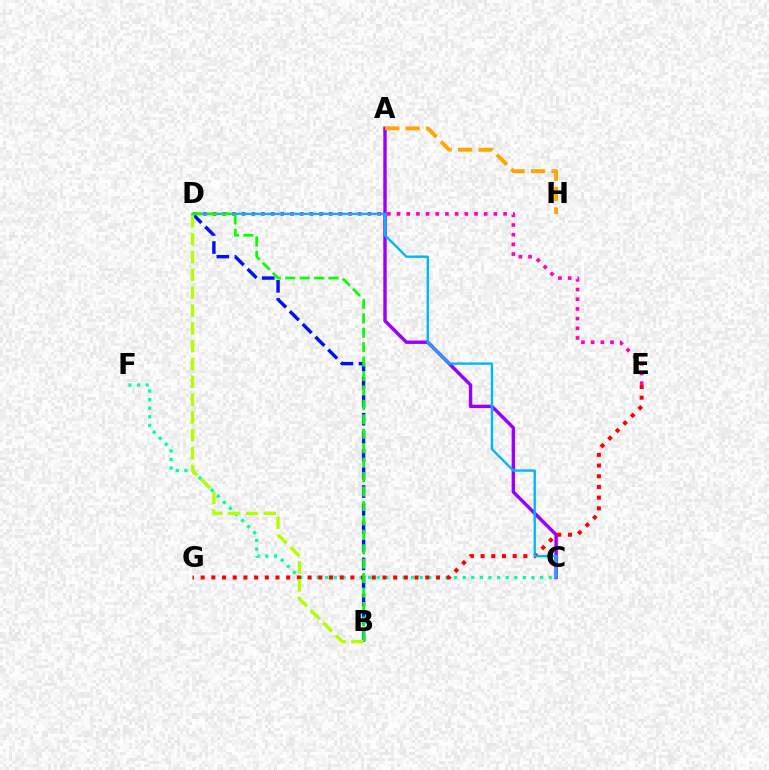{('C', 'F'): [{'color': '#00ff9d', 'line_style': 'dotted', 'thickness': 2.34}], ('A', 'C'): [{'color': '#9b00ff', 'line_style': 'solid', 'thickness': 2.46}], ('E', 'G'): [{'color': '#ff0000', 'line_style': 'dotted', 'thickness': 2.91}], ('D', 'E'): [{'color': '#ff00bd', 'line_style': 'dotted', 'thickness': 2.63}], ('B', 'D'): [{'color': '#0010ff', 'line_style': 'dashed', 'thickness': 2.46}, {'color': '#08ff00', 'line_style': 'dashed', 'thickness': 1.96}, {'color': '#b3ff00', 'line_style': 'dashed', 'thickness': 2.42}], ('C', 'D'): [{'color': '#00b5ff', 'line_style': 'solid', 'thickness': 1.7}], ('A', 'H'): [{'color': '#ffa500', 'line_style': 'dashed', 'thickness': 2.78}]}